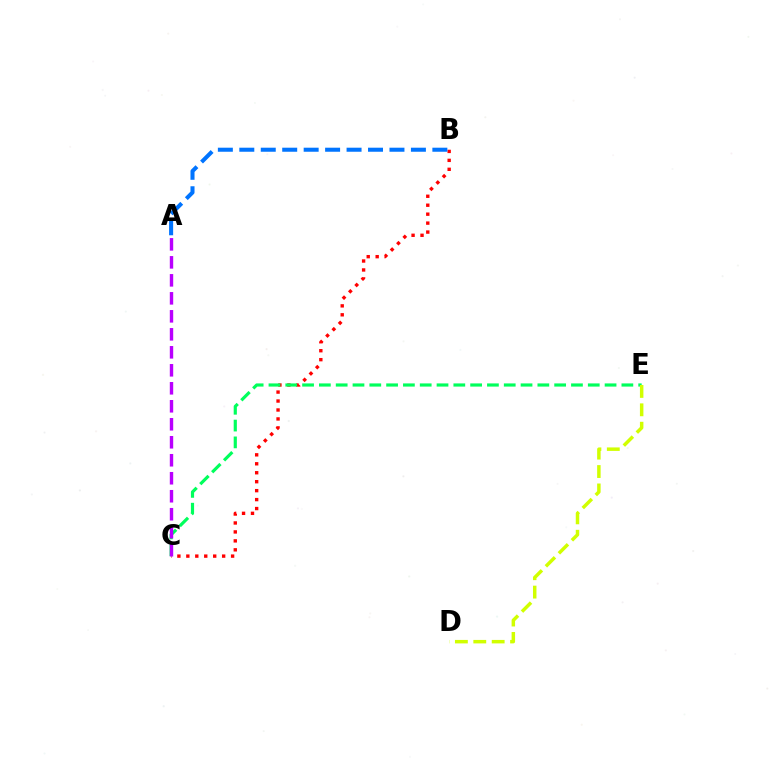{('B', 'C'): [{'color': '#ff0000', 'line_style': 'dotted', 'thickness': 2.43}], ('C', 'E'): [{'color': '#00ff5c', 'line_style': 'dashed', 'thickness': 2.28}], ('A', 'B'): [{'color': '#0074ff', 'line_style': 'dashed', 'thickness': 2.91}], ('D', 'E'): [{'color': '#d1ff00', 'line_style': 'dashed', 'thickness': 2.5}], ('A', 'C'): [{'color': '#b900ff', 'line_style': 'dashed', 'thickness': 2.44}]}